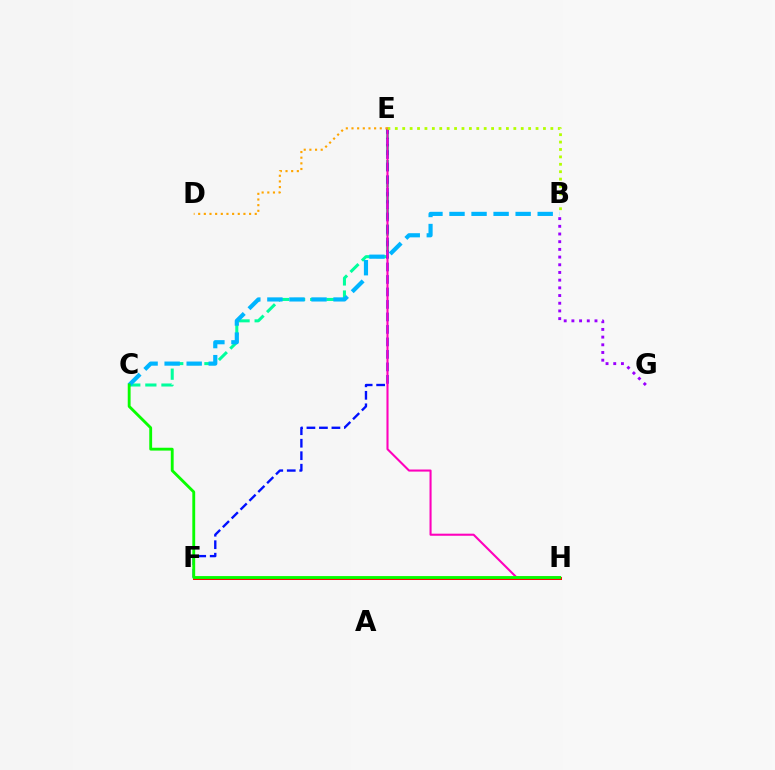{('F', 'H'): [{'color': '#ff0000', 'line_style': 'solid', 'thickness': 2.11}], ('C', 'E'): [{'color': '#00ff9d', 'line_style': 'dashed', 'thickness': 2.19}], ('B', 'C'): [{'color': '#00b5ff', 'line_style': 'dashed', 'thickness': 3.0}], ('B', 'G'): [{'color': '#9b00ff', 'line_style': 'dotted', 'thickness': 2.09}], ('E', 'F'): [{'color': '#0010ff', 'line_style': 'dashed', 'thickness': 1.7}], ('E', 'H'): [{'color': '#ff00bd', 'line_style': 'solid', 'thickness': 1.5}], ('B', 'E'): [{'color': '#b3ff00', 'line_style': 'dotted', 'thickness': 2.01}], ('D', 'E'): [{'color': '#ffa500', 'line_style': 'dotted', 'thickness': 1.54}], ('C', 'H'): [{'color': '#08ff00', 'line_style': 'solid', 'thickness': 2.06}]}